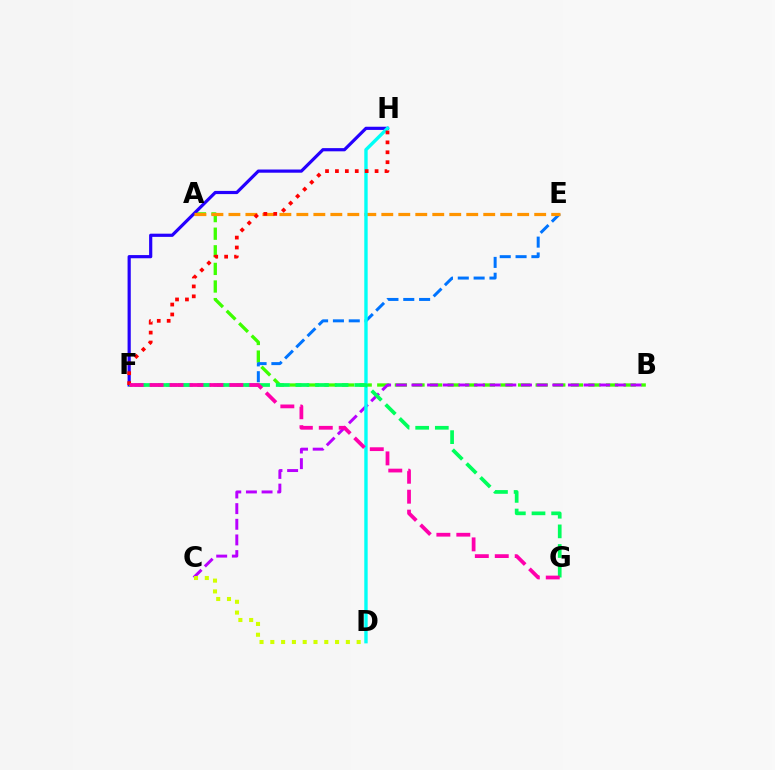{('A', 'B'): [{'color': '#3dff00', 'line_style': 'dashed', 'thickness': 2.39}], ('B', 'C'): [{'color': '#b900ff', 'line_style': 'dashed', 'thickness': 2.13}], ('C', 'D'): [{'color': '#d1ff00', 'line_style': 'dotted', 'thickness': 2.93}], ('F', 'H'): [{'color': '#2500ff', 'line_style': 'solid', 'thickness': 2.3}, {'color': '#ff0000', 'line_style': 'dotted', 'thickness': 2.69}], ('E', 'F'): [{'color': '#0074ff', 'line_style': 'dashed', 'thickness': 2.15}], ('A', 'E'): [{'color': '#ff9400', 'line_style': 'dashed', 'thickness': 2.31}], ('D', 'H'): [{'color': '#00fff6', 'line_style': 'solid', 'thickness': 2.44}], ('F', 'G'): [{'color': '#00ff5c', 'line_style': 'dashed', 'thickness': 2.67}, {'color': '#ff00ac', 'line_style': 'dashed', 'thickness': 2.71}]}